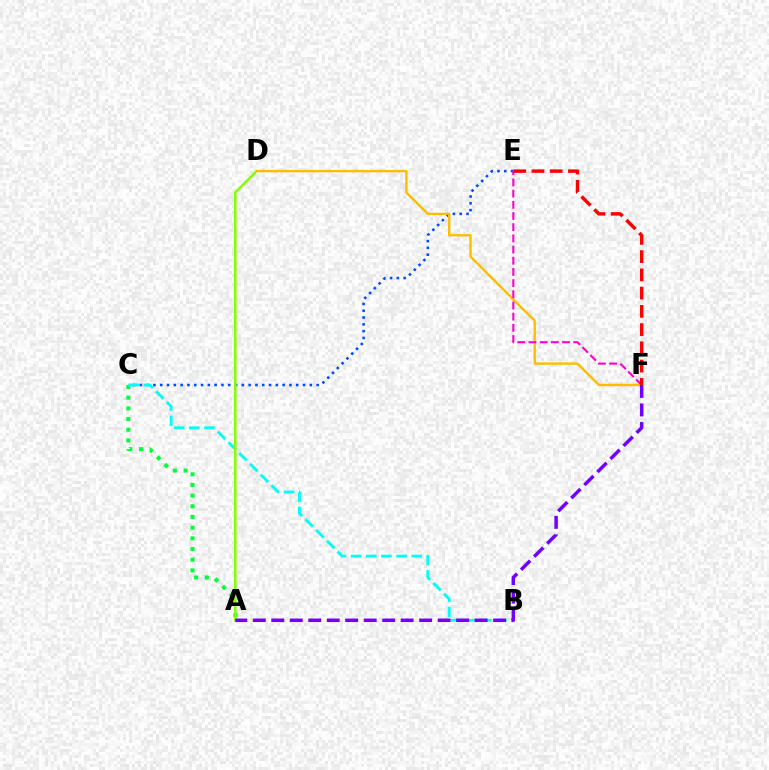{('C', 'E'): [{'color': '#004bff', 'line_style': 'dotted', 'thickness': 1.85}], ('A', 'C'): [{'color': '#00ff39', 'line_style': 'dotted', 'thickness': 2.9}], ('B', 'C'): [{'color': '#00fff6', 'line_style': 'dashed', 'thickness': 2.06}], ('A', 'D'): [{'color': '#84ff00', 'line_style': 'solid', 'thickness': 1.81}], ('D', 'F'): [{'color': '#ffbd00', 'line_style': 'solid', 'thickness': 1.71}], ('E', 'F'): [{'color': '#ff00cf', 'line_style': 'dashed', 'thickness': 1.52}, {'color': '#ff0000', 'line_style': 'dashed', 'thickness': 2.48}], ('A', 'F'): [{'color': '#7200ff', 'line_style': 'dashed', 'thickness': 2.51}]}